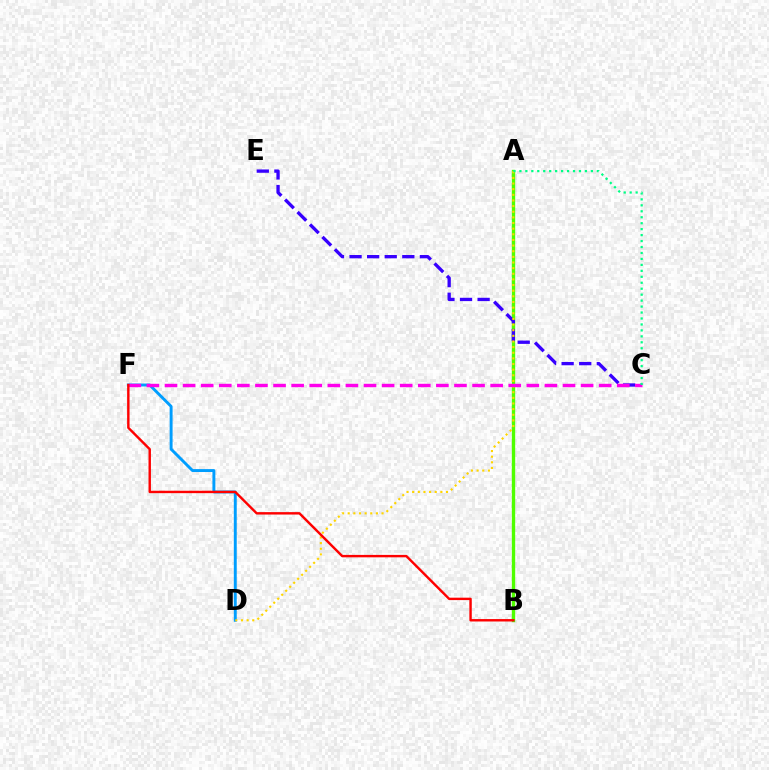{('A', 'B'): [{'color': '#4fff00', 'line_style': 'solid', 'thickness': 2.42}], ('C', 'E'): [{'color': '#3700ff', 'line_style': 'dashed', 'thickness': 2.39}], ('D', 'F'): [{'color': '#009eff', 'line_style': 'solid', 'thickness': 2.1}], ('A', 'D'): [{'color': '#ffd500', 'line_style': 'dotted', 'thickness': 1.53}], ('C', 'F'): [{'color': '#ff00ed', 'line_style': 'dashed', 'thickness': 2.46}], ('A', 'C'): [{'color': '#00ff86', 'line_style': 'dotted', 'thickness': 1.62}], ('B', 'F'): [{'color': '#ff0000', 'line_style': 'solid', 'thickness': 1.74}]}